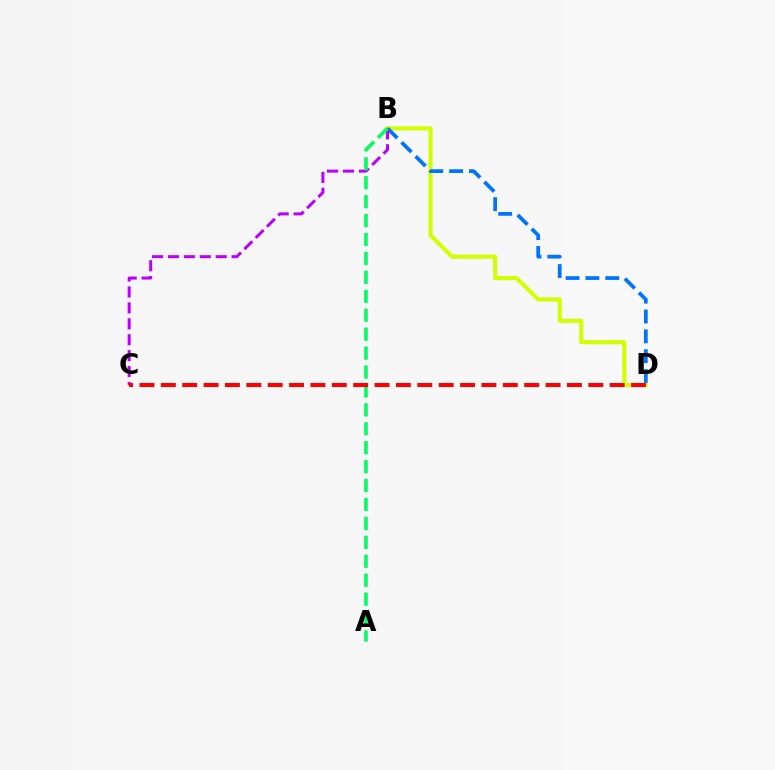{('B', 'D'): [{'color': '#d1ff00', 'line_style': 'solid', 'thickness': 2.96}, {'color': '#0074ff', 'line_style': 'dashed', 'thickness': 2.69}], ('B', 'C'): [{'color': '#b900ff', 'line_style': 'dashed', 'thickness': 2.16}], ('A', 'B'): [{'color': '#00ff5c', 'line_style': 'dashed', 'thickness': 2.57}], ('C', 'D'): [{'color': '#ff0000', 'line_style': 'dashed', 'thickness': 2.9}]}